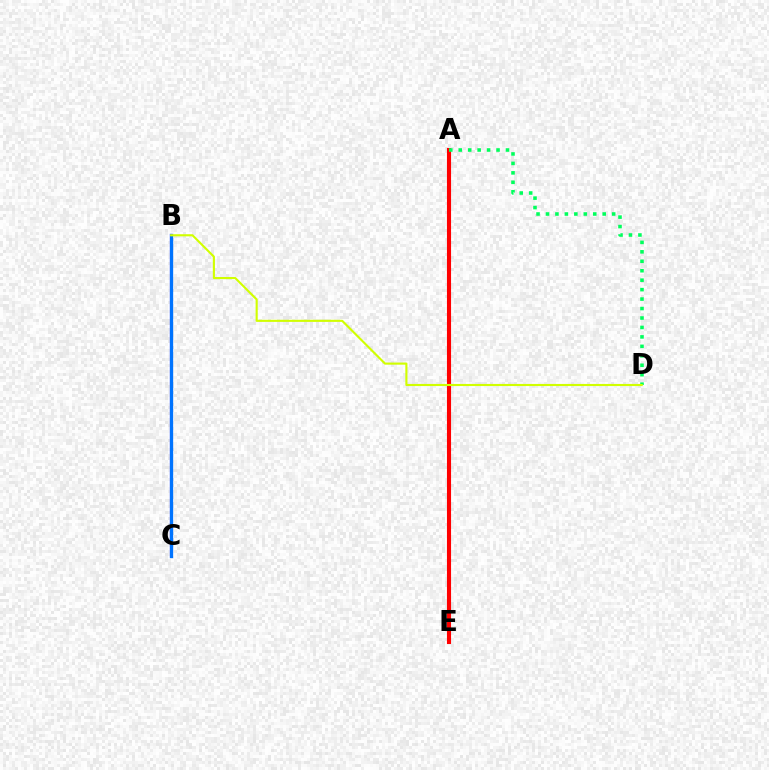{('A', 'E'): [{'color': '#ff0000', 'line_style': 'solid', 'thickness': 2.95}], ('A', 'D'): [{'color': '#00ff5c', 'line_style': 'dotted', 'thickness': 2.57}], ('B', 'C'): [{'color': '#b900ff', 'line_style': 'solid', 'thickness': 1.53}, {'color': '#0074ff', 'line_style': 'solid', 'thickness': 2.38}], ('B', 'D'): [{'color': '#d1ff00', 'line_style': 'solid', 'thickness': 1.53}]}